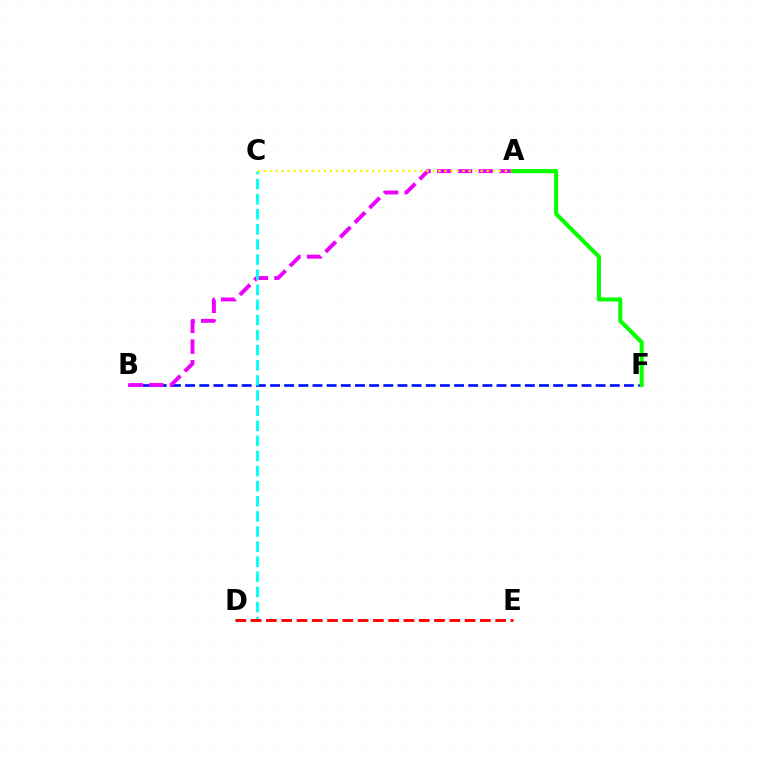{('B', 'F'): [{'color': '#0010ff', 'line_style': 'dashed', 'thickness': 1.92}], ('A', 'B'): [{'color': '#ee00ff', 'line_style': 'dashed', 'thickness': 2.81}], ('C', 'D'): [{'color': '#00fff6', 'line_style': 'dashed', 'thickness': 2.05}], ('A', 'C'): [{'color': '#fcf500', 'line_style': 'dotted', 'thickness': 1.64}], ('A', 'F'): [{'color': '#08ff00', 'line_style': 'solid', 'thickness': 2.96}], ('D', 'E'): [{'color': '#ff0000', 'line_style': 'dashed', 'thickness': 2.08}]}